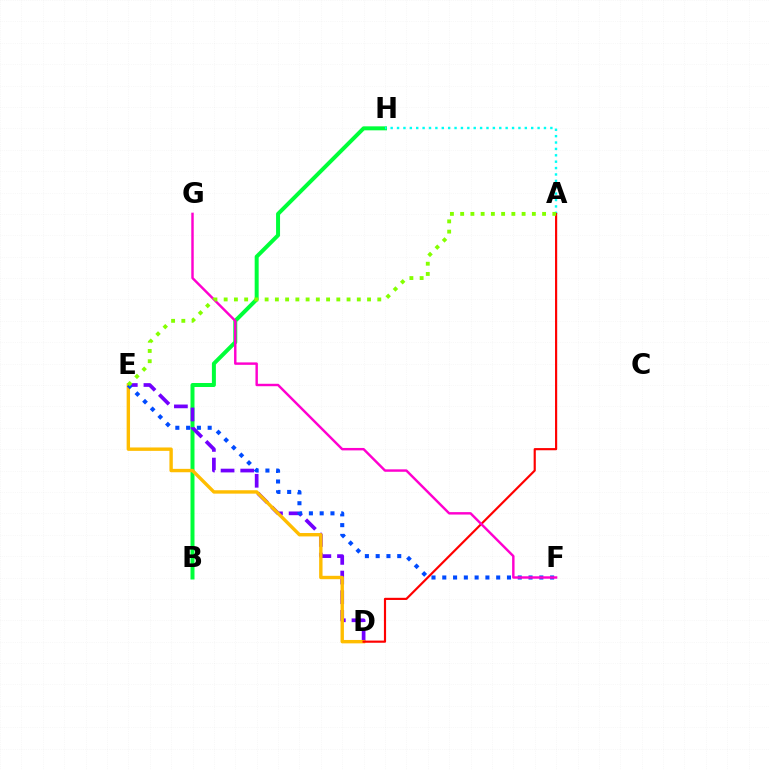{('B', 'H'): [{'color': '#00ff39', 'line_style': 'solid', 'thickness': 2.87}], ('A', 'H'): [{'color': '#00fff6', 'line_style': 'dotted', 'thickness': 1.74}], ('D', 'E'): [{'color': '#7200ff', 'line_style': 'dashed', 'thickness': 2.67}, {'color': '#ffbd00', 'line_style': 'solid', 'thickness': 2.44}], ('A', 'D'): [{'color': '#ff0000', 'line_style': 'solid', 'thickness': 1.56}], ('E', 'F'): [{'color': '#004bff', 'line_style': 'dotted', 'thickness': 2.93}], ('F', 'G'): [{'color': '#ff00cf', 'line_style': 'solid', 'thickness': 1.75}], ('A', 'E'): [{'color': '#84ff00', 'line_style': 'dotted', 'thickness': 2.78}]}